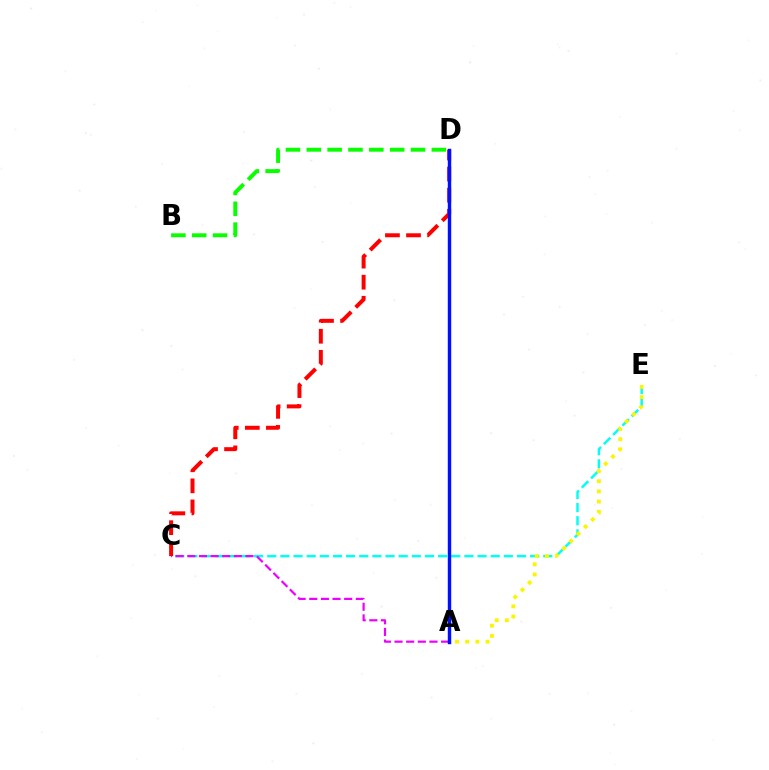{('C', 'E'): [{'color': '#00fff6', 'line_style': 'dashed', 'thickness': 1.79}], ('A', 'C'): [{'color': '#ee00ff', 'line_style': 'dashed', 'thickness': 1.58}], ('C', 'D'): [{'color': '#ff0000', 'line_style': 'dashed', 'thickness': 2.86}], ('A', 'E'): [{'color': '#fcf500', 'line_style': 'dotted', 'thickness': 2.77}], ('A', 'D'): [{'color': '#0010ff', 'line_style': 'solid', 'thickness': 2.47}], ('B', 'D'): [{'color': '#08ff00', 'line_style': 'dashed', 'thickness': 2.83}]}